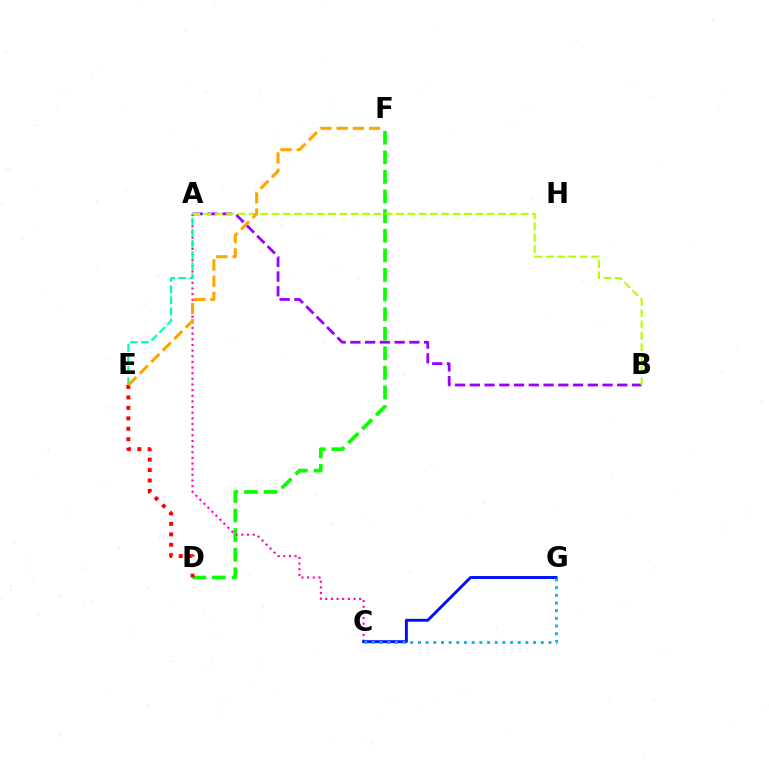{('D', 'F'): [{'color': '#08ff00', 'line_style': 'dashed', 'thickness': 2.66}], ('A', 'B'): [{'color': '#9b00ff', 'line_style': 'dashed', 'thickness': 2.0}, {'color': '#b3ff00', 'line_style': 'dashed', 'thickness': 1.54}], ('A', 'C'): [{'color': '#ff00bd', 'line_style': 'dotted', 'thickness': 1.53}], ('D', 'E'): [{'color': '#ff0000', 'line_style': 'dotted', 'thickness': 2.84}], ('C', 'G'): [{'color': '#0010ff', 'line_style': 'solid', 'thickness': 2.09}, {'color': '#00b5ff', 'line_style': 'dotted', 'thickness': 2.09}], ('A', 'E'): [{'color': '#00ff9d', 'line_style': 'dashed', 'thickness': 1.51}], ('E', 'F'): [{'color': '#ffa500', 'line_style': 'dashed', 'thickness': 2.21}]}